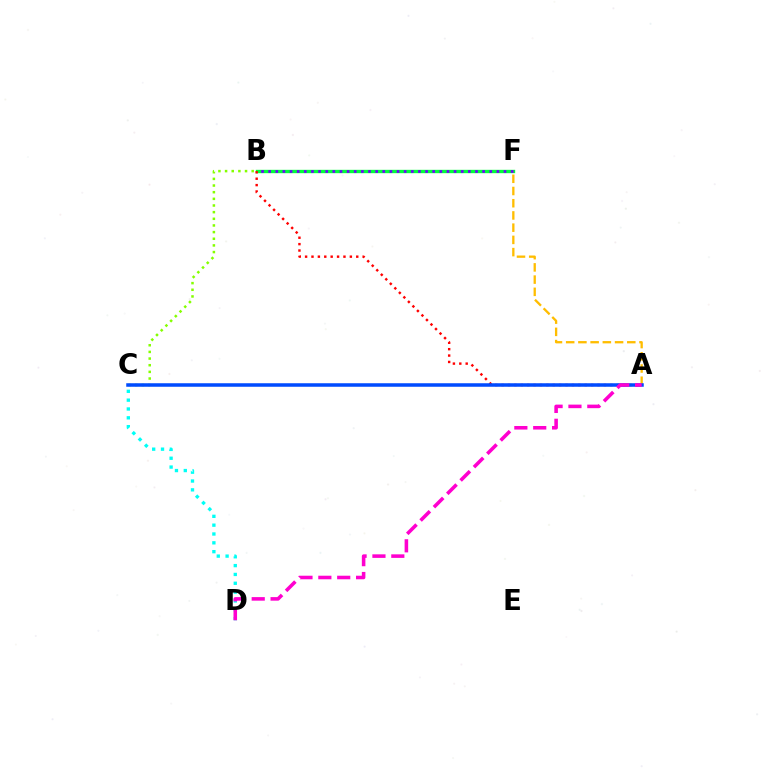{('C', 'D'): [{'color': '#00fff6', 'line_style': 'dotted', 'thickness': 2.4}], ('B', 'F'): [{'color': '#00ff39', 'line_style': 'solid', 'thickness': 2.42}, {'color': '#7200ff', 'line_style': 'dotted', 'thickness': 1.94}], ('B', 'C'): [{'color': '#84ff00', 'line_style': 'dotted', 'thickness': 1.81}], ('A', 'B'): [{'color': '#ff0000', 'line_style': 'dotted', 'thickness': 1.74}], ('A', 'F'): [{'color': '#ffbd00', 'line_style': 'dashed', 'thickness': 1.66}], ('A', 'C'): [{'color': '#004bff', 'line_style': 'solid', 'thickness': 2.53}], ('A', 'D'): [{'color': '#ff00cf', 'line_style': 'dashed', 'thickness': 2.56}]}